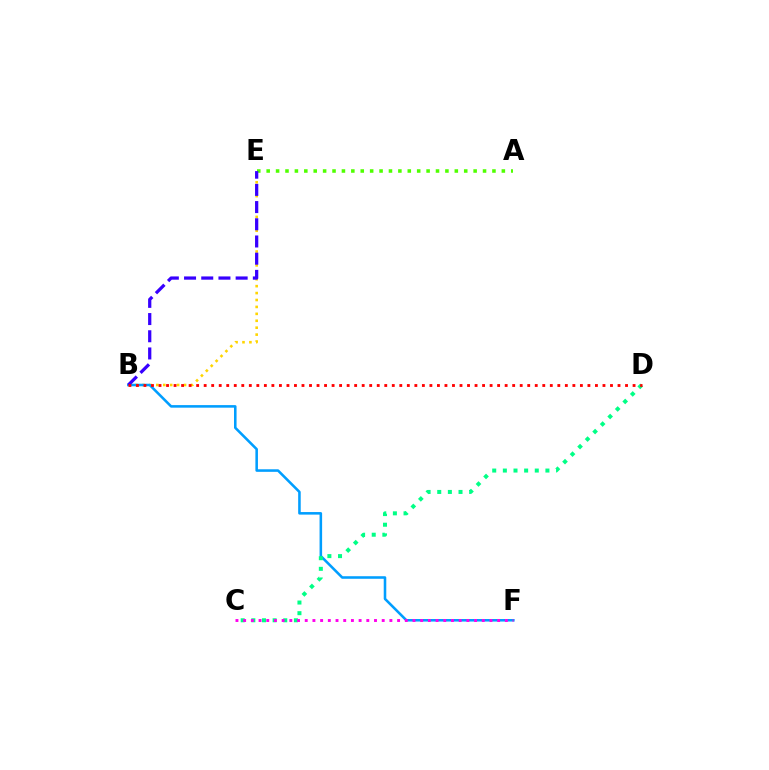{('B', 'E'): [{'color': '#ffd500', 'line_style': 'dotted', 'thickness': 1.88}, {'color': '#3700ff', 'line_style': 'dashed', 'thickness': 2.34}], ('B', 'F'): [{'color': '#009eff', 'line_style': 'solid', 'thickness': 1.84}], ('C', 'D'): [{'color': '#00ff86', 'line_style': 'dotted', 'thickness': 2.89}], ('A', 'E'): [{'color': '#4fff00', 'line_style': 'dotted', 'thickness': 2.56}], ('B', 'D'): [{'color': '#ff0000', 'line_style': 'dotted', 'thickness': 2.04}], ('C', 'F'): [{'color': '#ff00ed', 'line_style': 'dotted', 'thickness': 2.09}]}